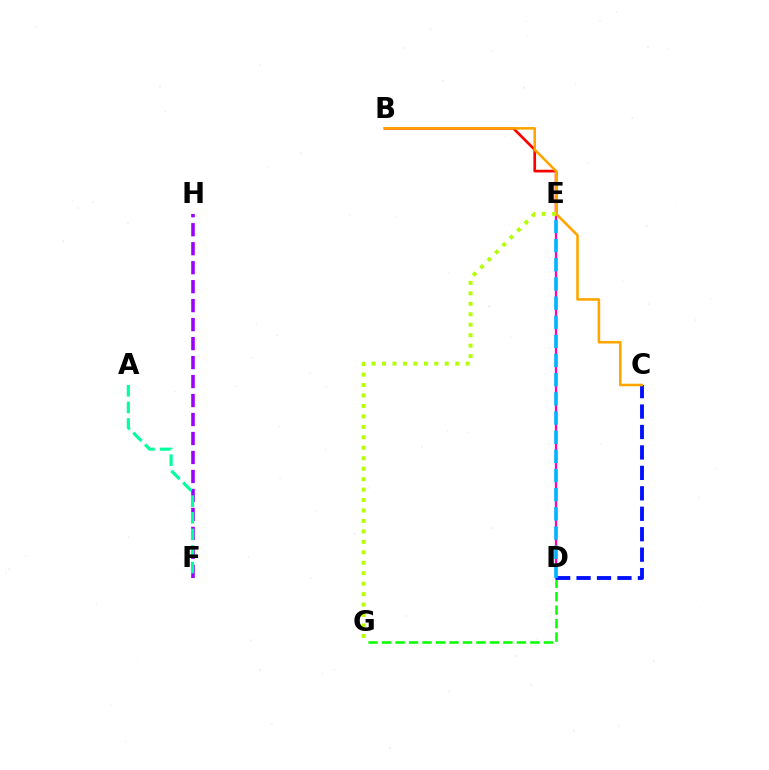{('D', 'E'): [{'color': '#ff00bd', 'line_style': 'solid', 'thickness': 1.65}, {'color': '#00b5ff', 'line_style': 'dashed', 'thickness': 2.6}], ('D', 'G'): [{'color': '#08ff00', 'line_style': 'dashed', 'thickness': 1.83}], ('F', 'H'): [{'color': '#9b00ff', 'line_style': 'dashed', 'thickness': 2.58}], ('B', 'E'): [{'color': '#ff0000', 'line_style': 'solid', 'thickness': 1.94}], ('C', 'D'): [{'color': '#0010ff', 'line_style': 'dashed', 'thickness': 2.78}], ('B', 'C'): [{'color': '#ffa500', 'line_style': 'solid', 'thickness': 1.86}], ('A', 'F'): [{'color': '#00ff9d', 'line_style': 'dashed', 'thickness': 2.26}], ('E', 'G'): [{'color': '#b3ff00', 'line_style': 'dotted', 'thickness': 2.84}]}